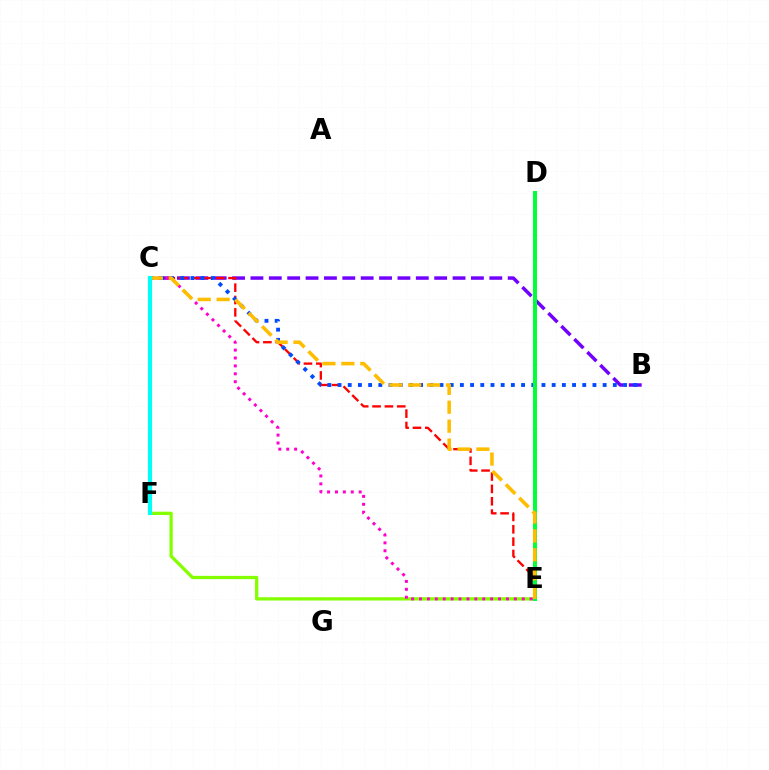{('E', 'F'): [{'color': '#84ff00', 'line_style': 'solid', 'thickness': 2.36}], ('B', 'C'): [{'color': '#7200ff', 'line_style': 'dashed', 'thickness': 2.5}, {'color': '#004bff', 'line_style': 'dotted', 'thickness': 2.77}], ('C', 'E'): [{'color': '#ff0000', 'line_style': 'dashed', 'thickness': 1.68}, {'color': '#ff00cf', 'line_style': 'dotted', 'thickness': 2.15}, {'color': '#ffbd00', 'line_style': 'dashed', 'thickness': 2.57}], ('D', 'E'): [{'color': '#00ff39', 'line_style': 'solid', 'thickness': 2.87}], ('C', 'F'): [{'color': '#00fff6', 'line_style': 'solid', 'thickness': 2.98}]}